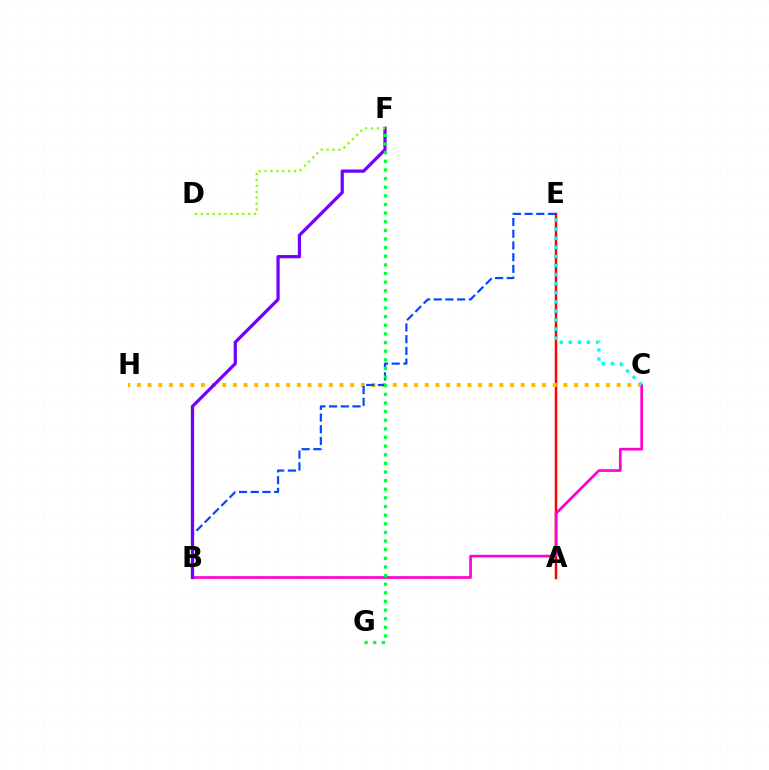{('A', 'E'): [{'color': '#ff0000', 'line_style': 'solid', 'thickness': 1.79}], ('C', 'H'): [{'color': '#ffbd00', 'line_style': 'dotted', 'thickness': 2.9}], ('B', 'C'): [{'color': '#ff00cf', 'line_style': 'solid', 'thickness': 1.93}], ('B', 'E'): [{'color': '#004bff', 'line_style': 'dashed', 'thickness': 1.59}], ('B', 'F'): [{'color': '#7200ff', 'line_style': 'solid', 'thickness': 2.33}], ('F', 'G'): [{'color': '#00ff39', 'line_style': 'dotted', 'thickness': 2.34}], ('C', 'E'): [{'color': '#00fff6', 'line_style': 'dotted', 'thickness': 2.47}], ('D', 'F'): [{'color': '#84ff00', 'line_style': 'dotted', 'thickness': 1.61}]}